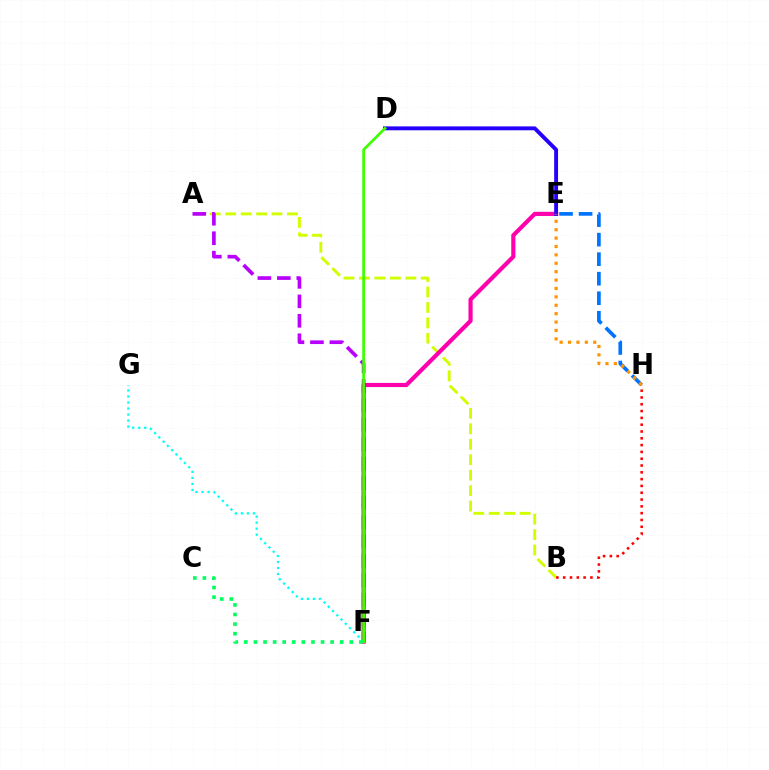{('A', 'B'): [{'color': '#d1ff00', 'line_style': 'dashed', 'thickness': 2.1}], ('A', 'F'): [{'color': '#b900ff', 'line_style': 'dashed', 'thickness': 2.64}], ('B', 'H'): [{'color': '#ff0000', 'line_style': 'dotted', 'thickness': 1.85}], ('E', 'H'): [{'color': '#0074ff', 'line_style': 'dashed', 'thickness': 2.65}, {'color': '#ff9400', 'line_style': 'dotted', 'thickness': 2.28}], ('E', 'F'): [{'color': '#ff00ac', 'line_style': 'solid', 'thickness': 3.0}], ('D', 'E'): [{'color': '#2500ff', 'line_style': 'solid', 'thickness': 2.8}], ('F', 'G'): [{'color': '#00fff6', 'line_style': 'dotted', 'thickness': 1.64}], ('D', 'F'): [{'color': '#3dff00', 'line_style': 'solid', 'thickness': 1.95}], ('C', 'F'): [{'color': '#00ff5c', 'line_style': 'dotted', 'thickness': 2.6}]}